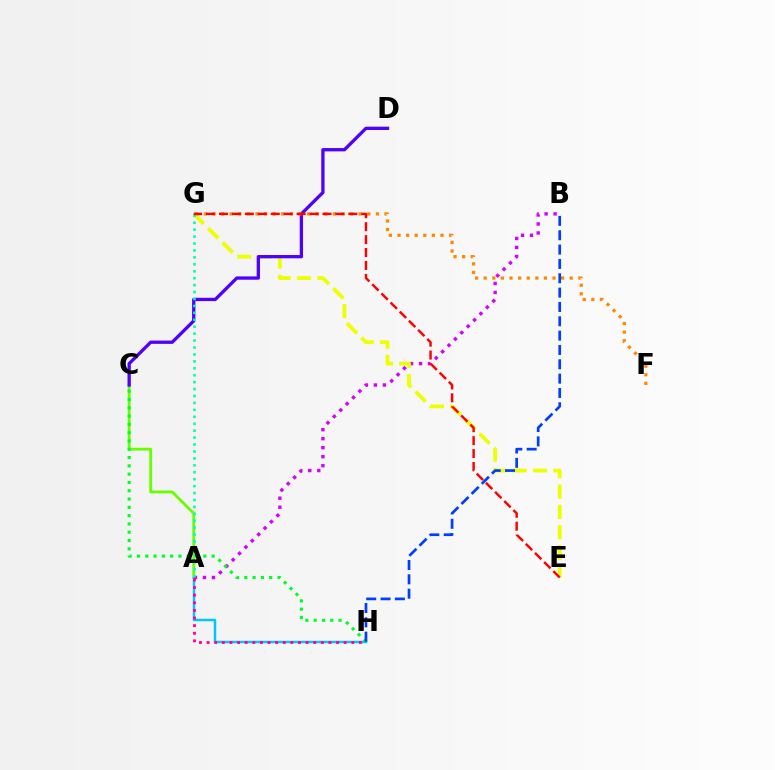{('A', 'C'): [{'color': '#66ff00', 'line_style': 'solid', 'thickness': 2.02}], ('A', 'H'): [{'color': '#00c7ff', 'line_style': 'solid', 'thickness': 1.78}, {'color': '#ff00a0', 'line_style': 'dotted', 'thickness': 2.07}], ('A', 'B'): [{'color': '#d600ff', 'line_style': 'dotted', 'thickness': 2.45}], ('E', 'G'): [{'color': '#eeff00', 'line_style': 'dashed', 'thickness': 2.76}, {'color': '#ff0000', 'line_style': 'dashed', 'thickness': 1.76}], ('C', 'H'): [{'color': '#00ff27', 'line_style': 'dotted', 'thickness': 2.25}], ('C', 'D'): [{'color': '#4f00ff', 'line_style': 'solid', 'thickness': 2.38}], ('F', 'G'): [{'color': '#ff8800', 'line_style': 'dotted', 'thickness': 2.34}], ('A', 'G'): [{'color': '#00ffaf', 'line_style': 'dotted', 'thickness': 1.88}], ('B', 'H'): [{'color': '#003fff', 'line_style': 'dashed', 'thickness': 1.95}]}